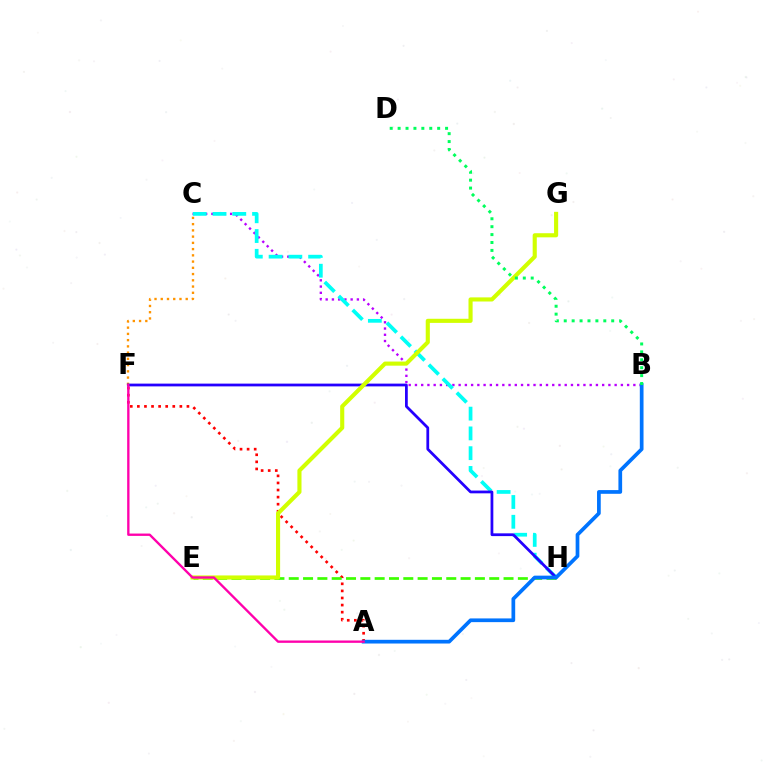{('A', 'F'): [{'color': '#ff0000', 'line_style': 'dotted', 'thickness': 1.92}, {'color': '#ff00ac', 'line_style': 'solid', 'thickness': 1.69}], ('E', 'H'): [{'color': '#3dff00', 'line_style': 'dashed', 'thickness': 1.95}], ('B', 'C'): [{'color': '#b900ff', 'line_style': 'dotted', 'thickness': 1.7}], ('C', 'F'): [{'color': '#ff9400', 'line_style': 'dotted', 'thickness': 1.7}], ('C', 'H'): [{'color': '#00fff6', 'line_style': 'dashed', 'thickness': 2.69}], ('F', 'H'): [{'color': '#2500ff', 'line_style': 'solid', 'thickness': 1.99}], ('E', 'G'): [{'color': '#d1ff00', 'line_style': 'solid', 'thickness': 2.96}], ('A', 'B'): [{'color': '#0074ff', 'line_style': 'solid', 'thickness': 2.67}], ('B', 'D'): [{'color': '#00ff5c', 'line_style': 'dotted', 'thickness': 2.15}]}